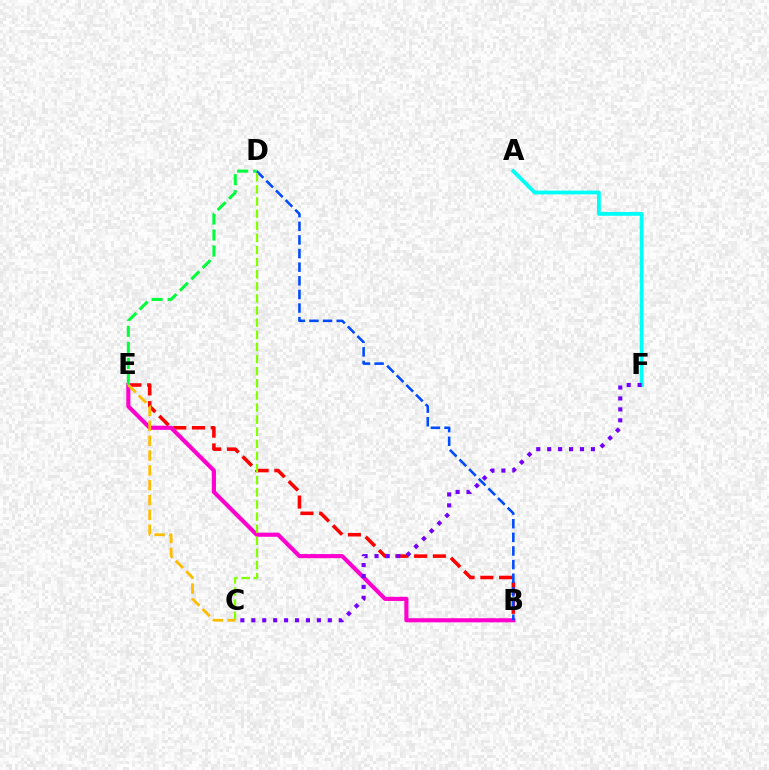{('B', 'E'): [{'color': '#ff0000', 'line_style': 'dashed', 'thickness': 2.55}, {'color': '#ff00cf', 'line_style': 'solid', 'thickness': 2.97}], ('B', 'D'): [{'color': '#004bff', 'line_style': 'dashed', 'thickness': 1.85}], ('D', 'E'): [{'color': '#00ff39', 'line_style': 'dashed', 'thickness': 2.18}], ('C', 'D'): [{'color': '#84ff00', 'line_style': 'dashed', 'thickness': 1.65}], ('A', 'F'): [{'color': '#00fff6', 'line_style': 'solid', 'thickness': 2.76}], ('C', 'F'): [{'color': '#7200ff', 'line_style': 'dotted', 'thickness': 2.97}], ('C', 'E'): [{'color': '#ffbd00', 'line_style': 'dashed', 'thickness': 2.02}]}